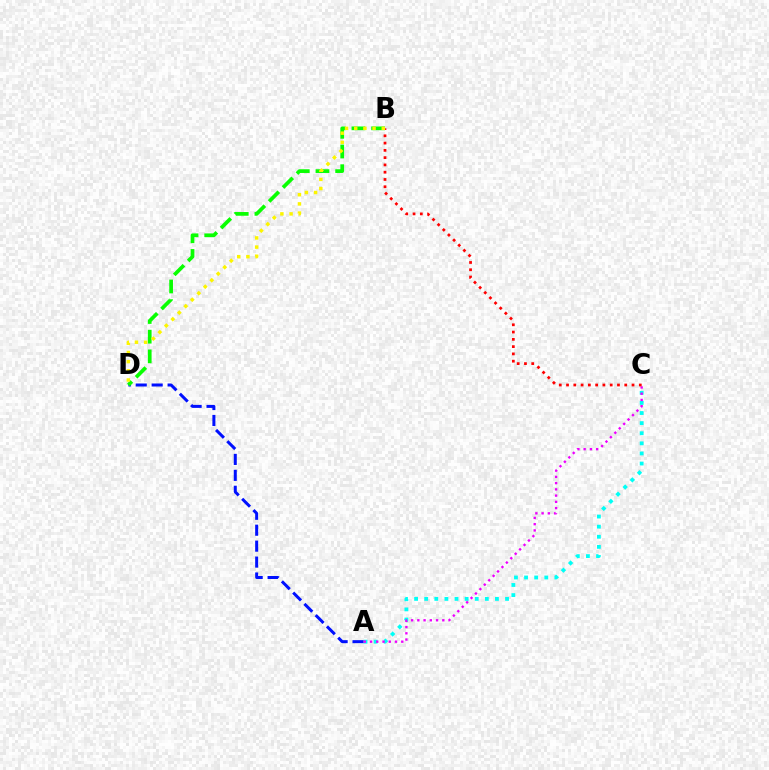{('A', 'C'): [{'color': '#00fff6', 'line_style': 'dotted', 'thickness': 2.75}, {'color': '#ee00ff', 'line_style': 'dotted', 'thickness': 1.7}], ('A', 'D'): [{'color': '#0010ff', 'line_style': 'dashed', 'thickness': 2.16}], ('B', 'D'): [{'color': '#08ff00', 'line_style': 'dashed', 'thickness': 2.67}, {'color': '#fcf500', 'line_style': 'dotted', 'thickness': 2.49}], ('B', 'C'): [{'color': '#ff0000', 'line_style': 'dotted', 'thickness': 1.98}]}